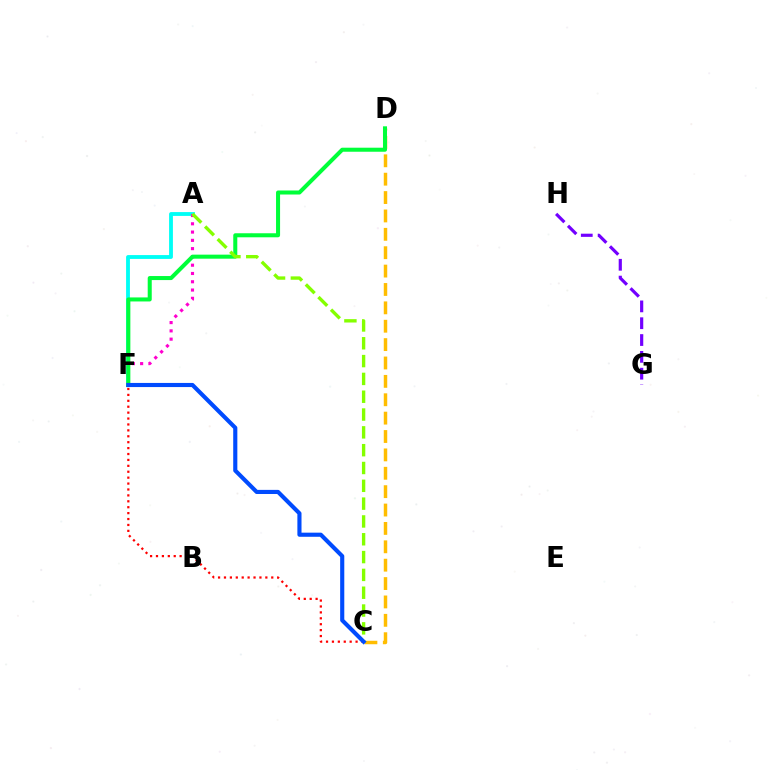{('A', 'F'): [{'color': '#00fff6', 'line_style': 'solid', 'thickness': 2.76}, {'color': '#ff00cf', 'line_style': 'dotted', 'thickness': 2.25}], ('G', 'H'): [{'color': '#7200ff', 'line_style': 'dashed', 'thickness': 2.29}], ('C', 'D'): [{'color': '#ffbd00', 'line_style': 'dashed', 'thickness': 2.5}], ('D', 'F'): [{'color': '#00ff39', 'line_style': 'solid', 'thickness': 2.9}], ('A', 'C'): [{'color': '#84ff00', 'line_style': 'dashed', 'thickness': 2.42}], ('C', 'F'): [{'color': '#ff0000', 'line_style': 'dotted', 'thickness': 1.61}, {'color': '#004bff', 'line_style': 'solid', 'thickness': 2.97}]}